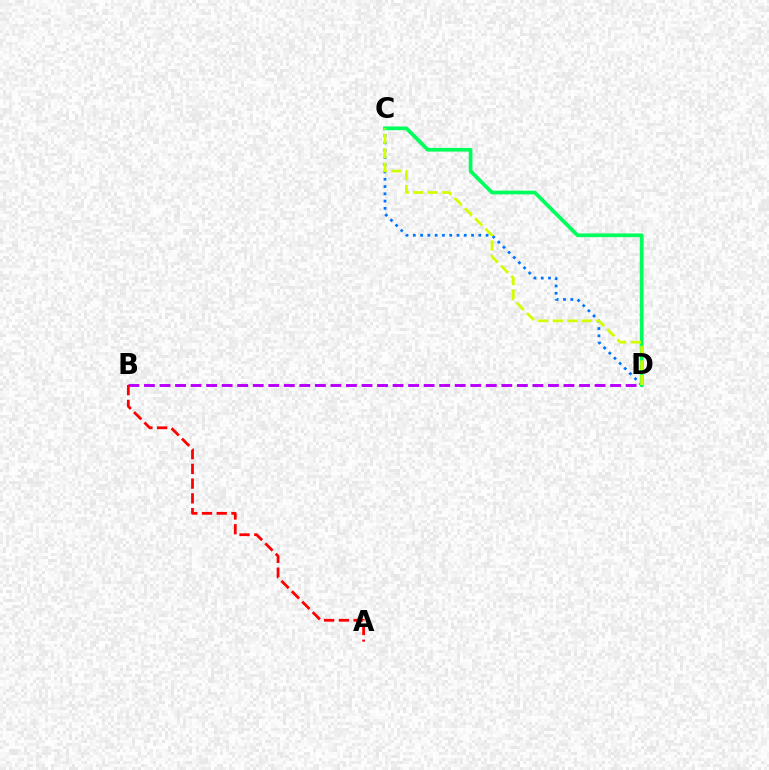{('B', 'D'): [{'color': '#b900ff', 'line_style': 'dashed', 'thickness': 2.11}], ('C', 'D'): [{'color': '#0074ff', 'line_style': 'dotted', 'thickness': 1.98}, {'color': '#00ff5c', 'line_style': 'solid', 'thickness': 2.68}, {'color': '#d1ff00', 'line_style': 'dashed', 'thickness': 1.97}], ('A', 'B'): [{'color': '#ff0000', 'line_style': 'dashed', 'thickness': 2.0}]}